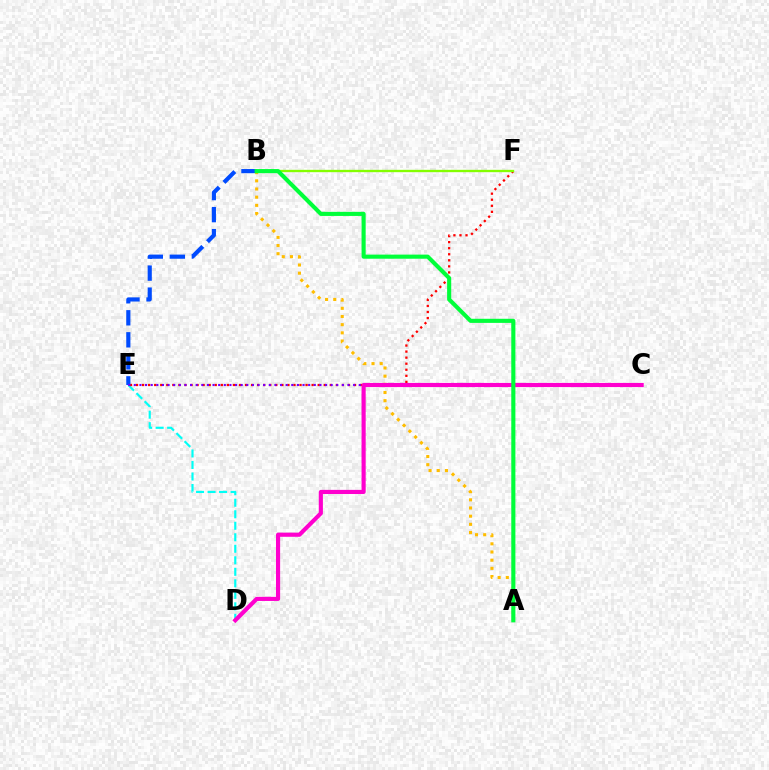{('D', 'E'): [{'color': '#00fff6', 'line_style': 'dashed', 'thickness': 1.56}], ('E', 'F'): [{'color': '#ff0000', 'line_style': 'dotted', 'thickness': 1.65}], ('B', 'F'): [{'color': '#84ff00', 'line_style': 'solid', 'thickness': 1.69}], ('B', 'E'): [{'color': '#004bff', 'line_style': 'dashed', 'thickness': 2.99}], ('A', 'B'): [{'color': '#ffbd00', 'line_style': 'dotted', 'thickness': 2.22}, {'color': '#00ff39', 'line_style': 'solid', 'thickness': 2.96}], ('C', 'E'): [{'color': '#7200ff', 'line_style': 'dotted', 'thickness': 1.53}], ('C', 'D'): [{'color': '#ff00cf', 'line_style': 'solid', 'thickness': 2.98}]}